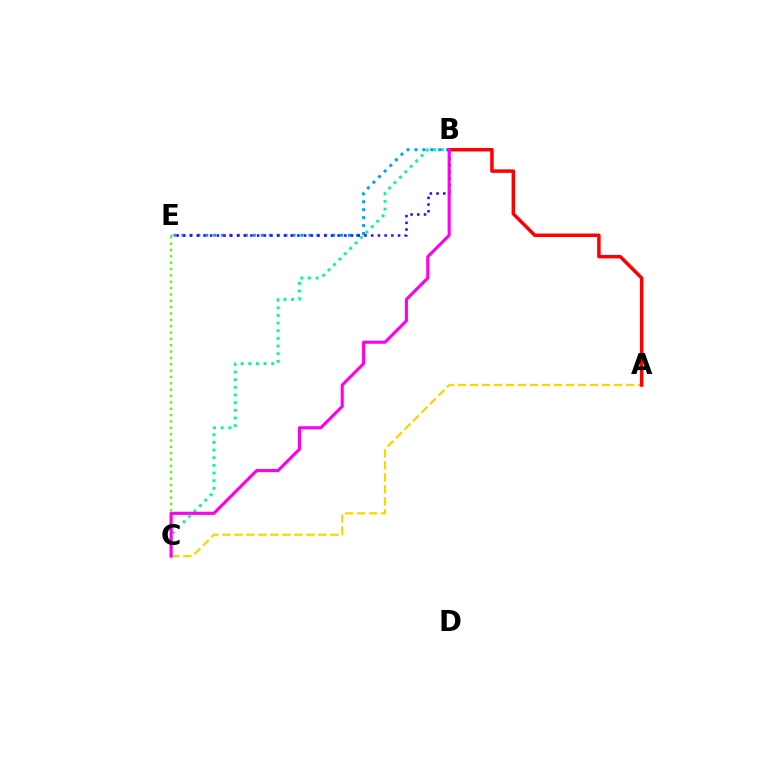{('B', 'C'): [{'color': '#00ff86', 'line_style': 'dotted', 'thickness': 2.08}, {'color': '#ff00ed', 'line_style': 'solid', 'thickness': 2.25}], ('B', 'E'): [{'color': '#009eff', 'line_style': 'dotted', 'thickness': 2.16}, {'color': '#3700ff', 'line_style': 'dotted', 'thickness': 1.82}], ('C', 'E'): [{'color': '#4fff00', 'line_style': 'dotted', 'thickness': 1.73}], ('A', 'C'): [{'color': '#ffd500', 'line_style': 'dashed', 'thickness': 1.63}], ('A', 'B'): [{'color': '#ff0000', 'line_style': 'solid', 'thickness': 2.51}]}